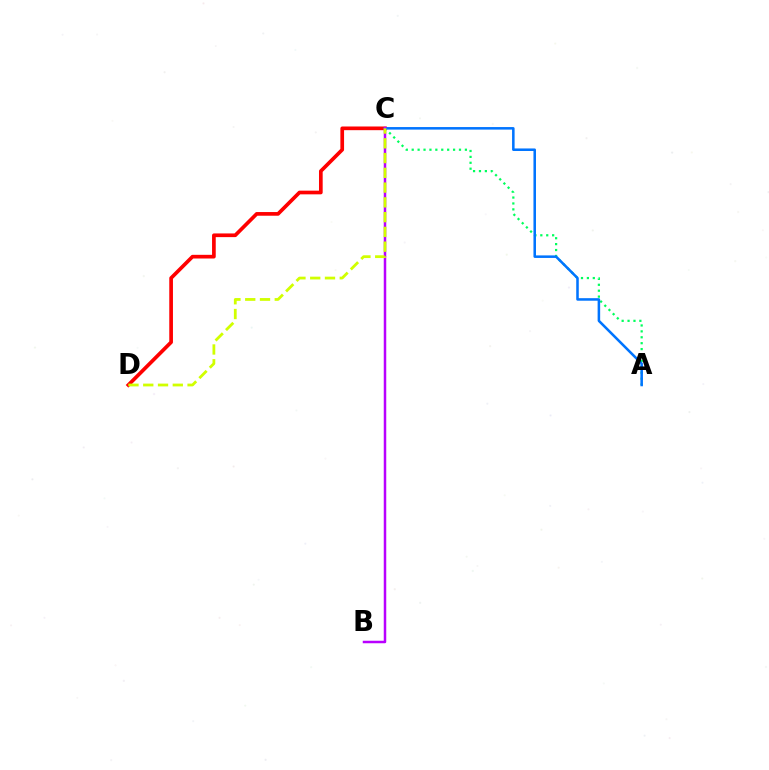{('C', 'D'): [{'color': '#ff0000', 'line_style': 'solid', 'thickness': 2.65}, {'color': '#d1ff00', 'line_style': 'dashed', 'thickness': 2.01}], ('A', 'C'): [{'color': '#00ff5c', 'line_style': 'dotted', 'thickness': 1.61}, {'color': '#0074ff', 'line_style': 'solid', 'thickness': 1.83}], ('B', 'C'): [{'color': '#b900ff', 'line_style': 'solid', 'thickness': 1.8}]}